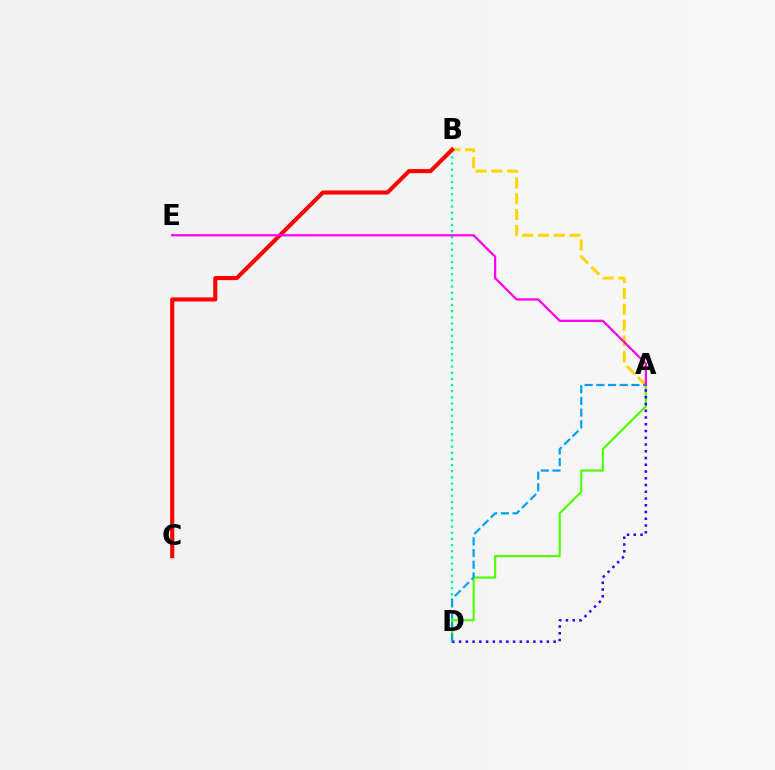{('B', 'D'): [{'color': '#00ff86', 'line_style': 'dotted', 'thickness': 1.67}], ('A', 'D'): [{'color': '#4fff00', 'line_style': 'solid', 'thickness': 1.55}, {'color': '#3700ff', 'line_style': 'dotted', 'thickness': 1.83}, {'color': '#009eff', 'line_style': 'dashed', 'thickness': 1.59}], ('A', 'B'): [{'color': '#ffd500', 'line_style': 'dashed', 'thickness': 2.15}], ('B', 'C'): [{'color': '#ff0000', 'line_style': 'solid', 'thickness': 2.94}], ('A', 'E'): [{'color': '#ff00ed', 'line_style': 'solid', 'thickness': 1.64}]}